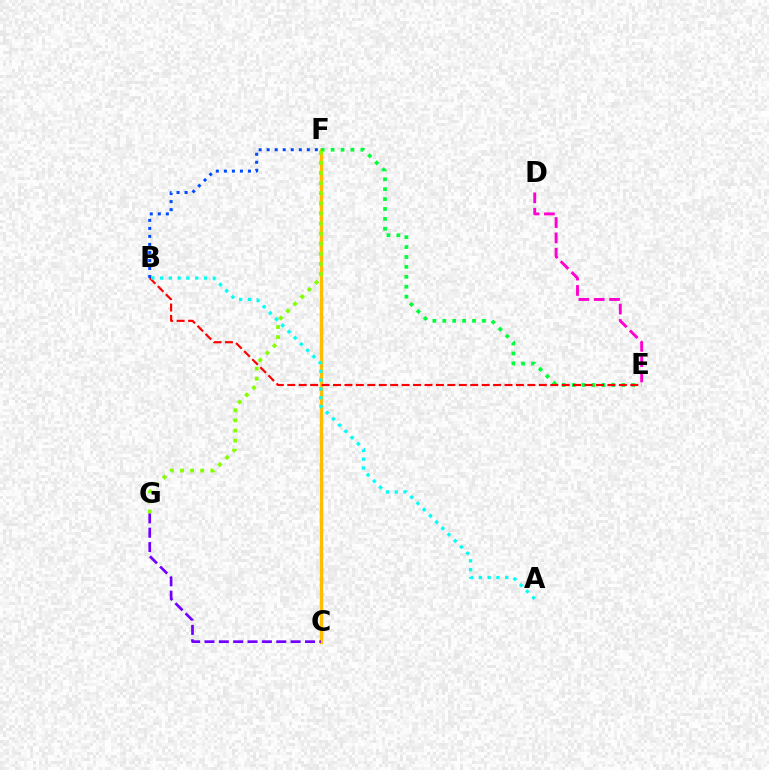{('D', 'E'): [{'color': '#ff00cf', 'line_style': 'dashed', 'thickness': 2.09}], ('C', 'F'): [{'color': '#ffbd00', 'line_style': 'solid', 'thickness': 2.43}], ('E', 'F'): [{'color': '#00ff39', 'line_style': 'dotted', 'thickness': 2.69}], ('B', 'E'): [{'color': '#ff0000', 'line_style': 'dashed', 'thickness': 1.55}], ('C', 'G'): [{'color': '#7200ff', 'line_style': 'dashed', 'thickness': 1.95}], ('B', 'F'): [{'color': '#004bff', 'line_style': 'dotted', 'thickness': 2.18}], ('F', 'G'): [{'color': '#84ff00', 'line_style': 'dotted', 'thickness': 2.74}], ('A', 'B'): [{'color': '#00fff6', 'line_style': 'dotted', 'thickness': 2.39}]}